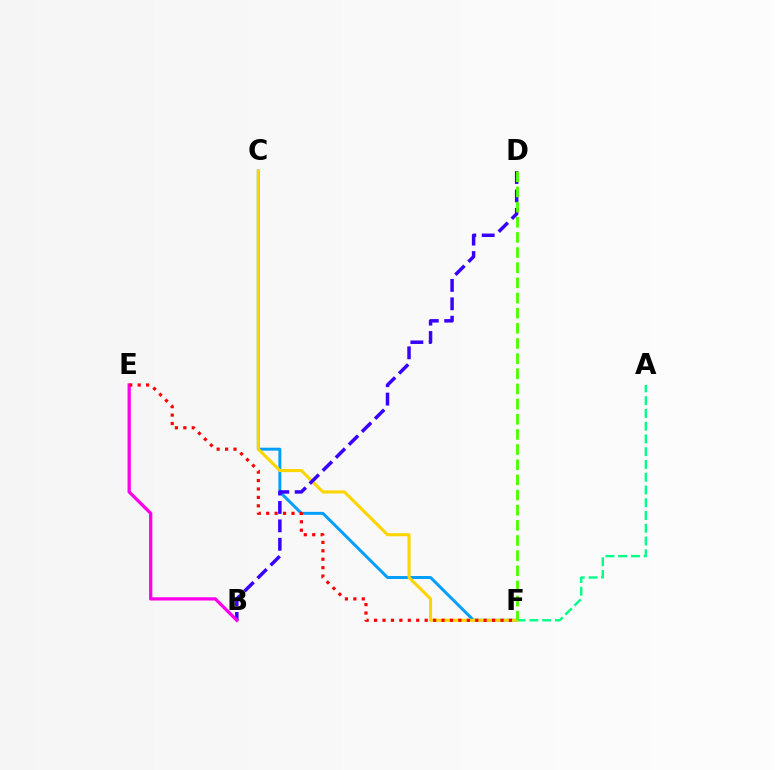{('C', 'F'): [{'color': '#009eff', 'line_style': 'solid', 'thickness': 2.12}, {'color': '#ffd500', 'line_style': 'solid', 'thickness': 2.21}], ('A', 'F'): [{'color': '#00ff86', 'line_style': 'dashed', 'thickness': 1.73}], ('B', 'D'): [{'color': '#3700ff', 'line_style': 'dashed', 'thickness': 2.5}], ('B', 'E'): [{'color': '#ff00ed', 'line_style': 'solid', 'thickness': 2.34}], ('E', 'F'): [{'color': '#ff0000', 'line_style': 'dotted', 'thickness': 2.29}], ('D', 'F'): [{'color': '#4fff00', 'line_style': 'dashed', 'thickness': 2.06}]}